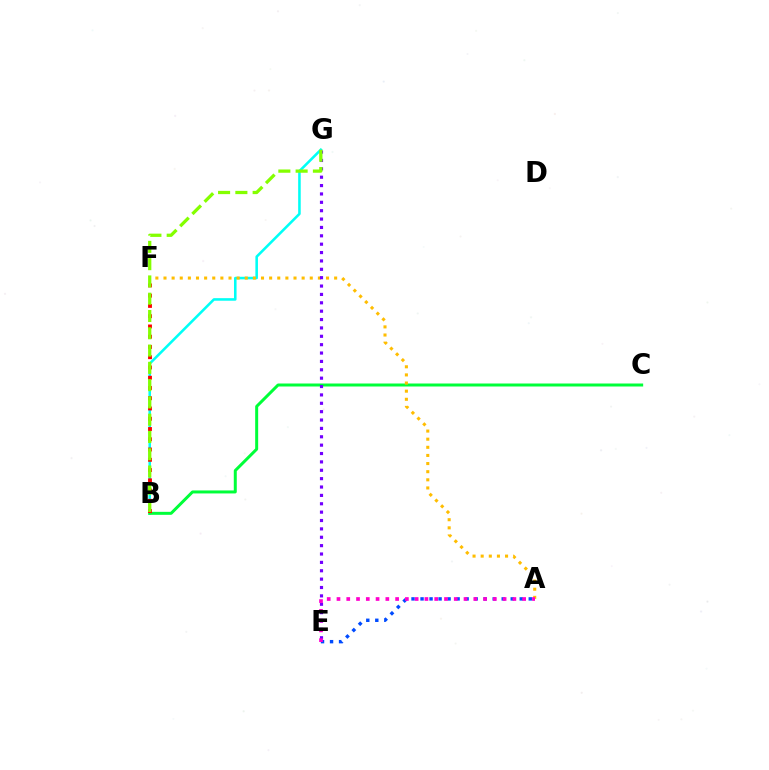{('B', 'G'): [{'color': '#00fff6', 'line_style': 'solid', 'thickness': 1.85}, {'color': '#84ff00', 'line_style': 'dashed', 'thickness': 2.35}], ('B', 'C'): [{'color': '#00ff39', 'line_style': 'solid', 'thickness': 2.15}], ('A', 'E'): [{'color': '#004bff', 'line_style': 'dotted', 'thickness': 2.45}, {'color': '#ff00cf', 'line_style': 'dotted', 'thickness': 2.66}], ('B', 'F'): [{'color': '#ff0000', 'line_style': 'dotted', 'thickness': 2.79}], ('A', 'F'): [{'color': '#ffbd00', 'line_style': 'dotted', 'thickness': 2.21}], ('E', 'G'): [{'color': '#7200ff', 'line_style': 'dotted', 'thickness': 2.28}]}